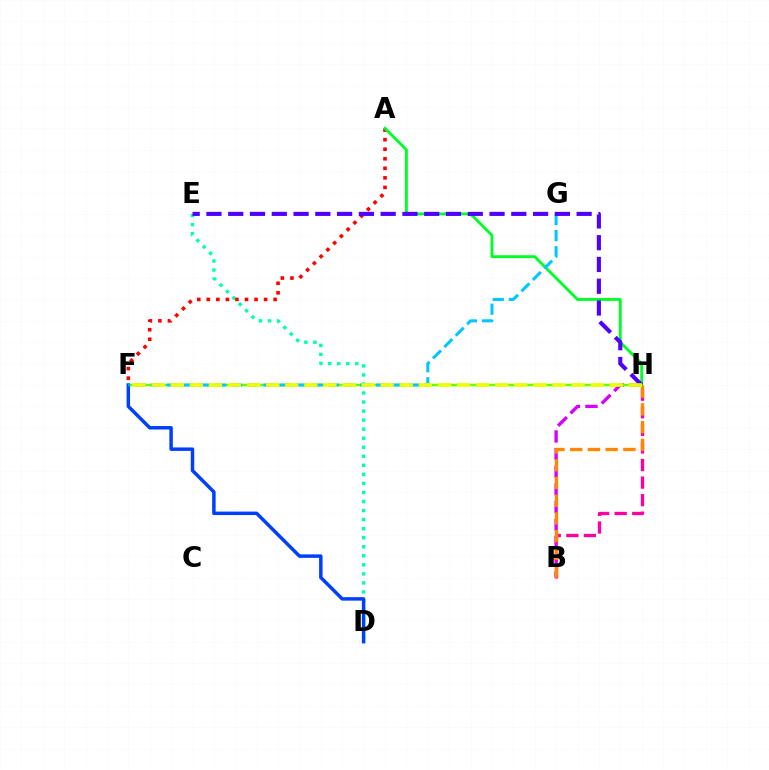{('B', 'H'): [{'color': '#d600ff', 'line_style': 'dashed', 'thickness': 2.4}, {'color': '#ff00a0', 'line_style': 'dashed', 'thickness': 2.39}, {'color': '#ff8800', 'line_style': 'dashed', 'thickness': 2.41}], ('F', 'H'): [{'color': '#66ff00', 'line_style': 'solid', 'thickness': 1.76}, {'color': '#eeff00', 'line_style': 'dashed', 'thickness': 2.59}], ('D', 'E'): [{'color': '#00ffaf', 'line_style': 'dotted', 'thickness': 2.46}], ('D', 'F'): [{'color': '#003fff', 'line_style': 'solid', 'thickness': 2.5}], ('A', 'F'): [{'color': '#ff0000', 'line_style': 'dotted', 'thickness': 2.59}], ('A', 'H'): [{'color': '#00ff27', 'line_style': 'solid', 'thickness': 2.07}], ('F', 'G'): [{'color': '#00c7ff', 'line_style': 'dashed', 'thickness': 2.19}], ('E', 'H'): [{'color': '#4f00ff', 'line_style': 'dashed', 'thickness': 2.96}]}